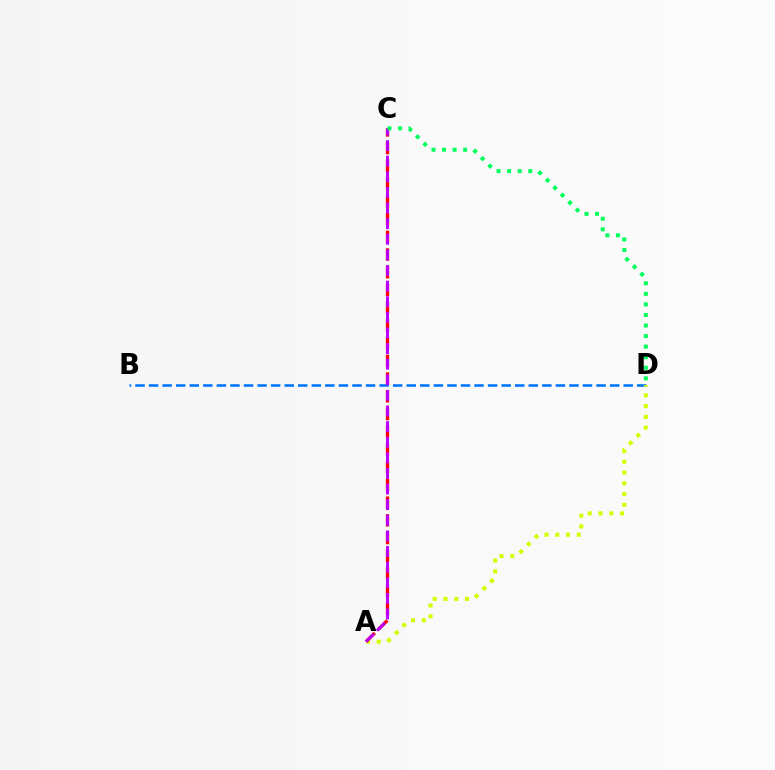{('B', 'D'): [{'color': '#0074ff', 'line_style': 'dashed', 'thickness': 1.84}], ('A', 'D'): [{'color': '#d1ff00', 'line_style': 'dotted', 'thickness': 2.93}], ('A', 'C'): [{'color': '#ff0000', 'line_style': 'dashed', 'thickness': 2.41}, {'color': '#b900ff', 'line_style': 'dashed', 'thickness': 2.12}], ('C', 'D'): [{'color': '#00ff5c', 'line_style': 'dotted', 'thickness': 2.87}]}